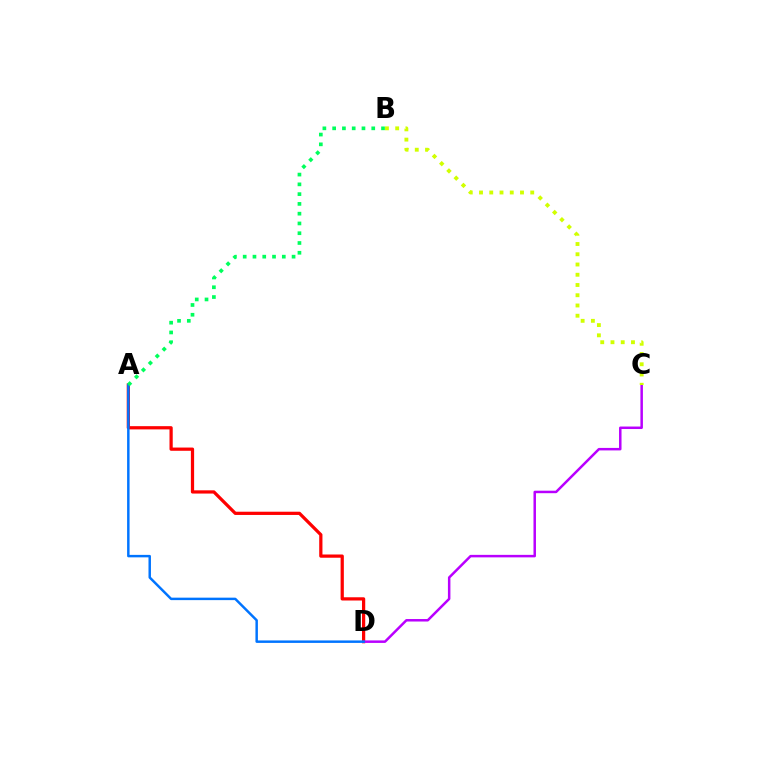{('A', 'D'): [{'color': '#ff0000', 'line_style': 'solid', 'thickness': 2.33}, {'color': '#0074ff', 'line_style': 'solid', 'thickness': 1.78}], ('C', 'D'): [{'color': '#b900ff', 'line_style': 'solid', 'thickness': 1.8}], ('B', 'C'): [{'color': '#d1ff00', 'line_style': 'dotted', 'thickness': 2.78}], ('A', 'B'): [{'color': '#00ff5c', 'line_style': 'dotted', 'thickness': 2.66}]}